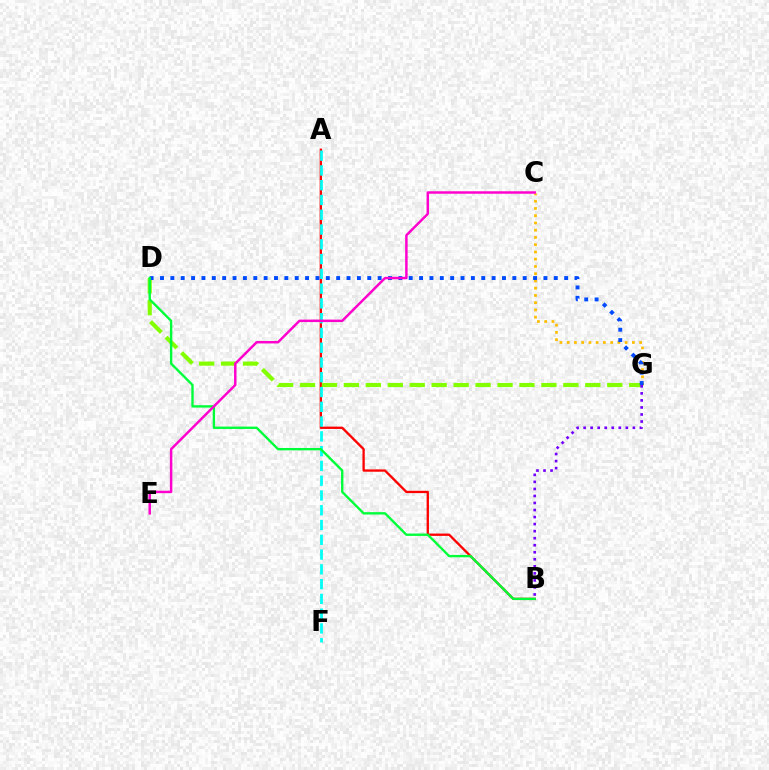{('C', 'G'): [{'color': '#ffbd00', 'line_style': 'dotted', 'thickness': 1.97}], ('A', 'B'): [{'color': '#ff0000', 'line_style': 'solid', 'thickness': 1.66}], ('D', 'G'): [{'color': '#84ff00', 'line_style': 'dashed', 'thickness': 2.98}, {'color': '#004bff', 'line_style': 'dotted', 'thickness': 2.82}], ('A', 'F'): [{'color': '#00fff6', 'line_style': 'dashed', 'thickness': 2.01}], ('B', 'D'): [{'color': '#00ff39', 'line_style': 'solid', 'thickness': 1.71}], ('B', 'G'): [{'color': '#7200ff', 'line_style': 'dotted', 'thickness': 1.91}], ('C', 'E'): [{'color': '#ff00cf', 'line_style': 'solid', 'thickness': 1.78}]}